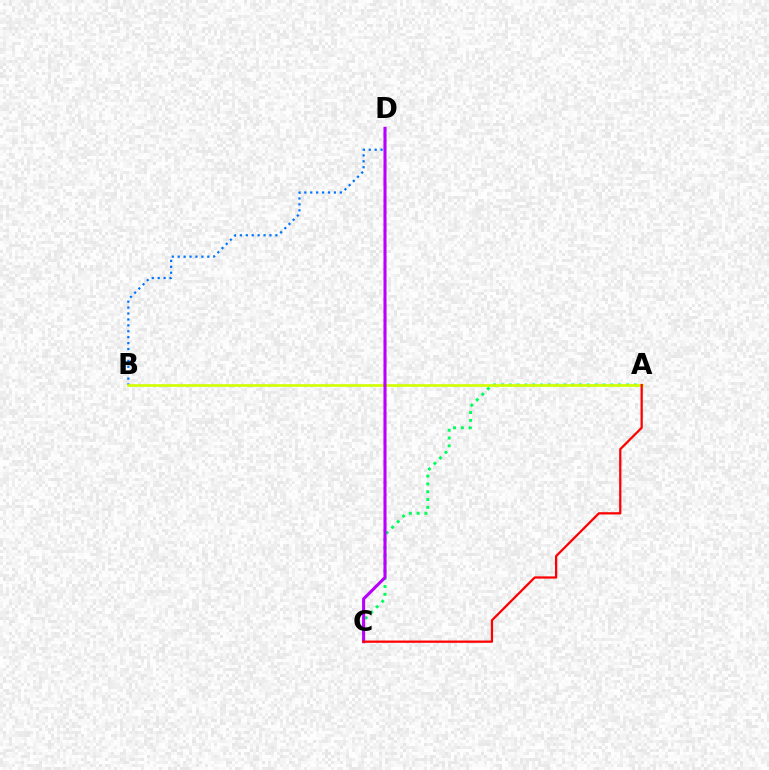{('B', 'D'): [{'color': '#0074ff', 'line_style': 'dotted', 'thickness': 1.61}], ('A', 'C'): [{'color': '#00ff5c', 'line_style': 'dotted', 'thickness': 2.12}, {'color': '#ff0000', 'line_style': 'solid', 'thickness': 1.62}], ('A', 'B'): [{'color': '#d1ff00', 'line_style': 'solid', 'thickness': 1.92}], ('C', 'D'): [{'color': '#b900ff', 'line_style': 'solid', 'thickness': 2.21}]}